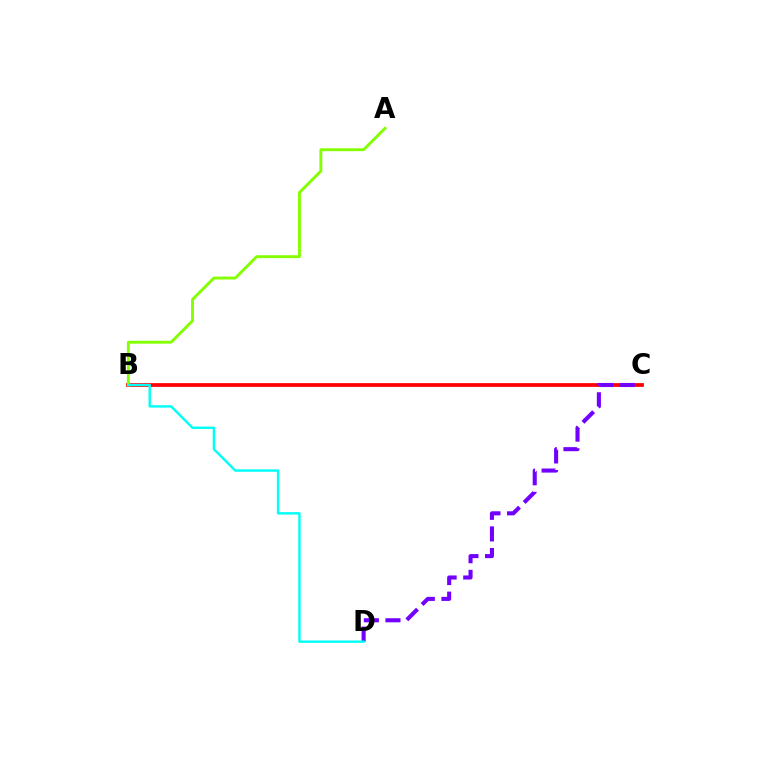{('B', 'C'): [{'color': '#ff0000', 'line_style': 'solid', 'thickness': 2.69}], ('A', 'B'): [{'color': '#84ff00', 'line_style': 'solid', 'thickness': 2.08}], ('C', 'D'): [{'color': '#7200ff', 'line_style': 'dashed', 'thickness': 2.93}], ('B', 'D'): [{'color': '#00fff6', 'line_style': 'solid', 'thickness': 1.74}]}